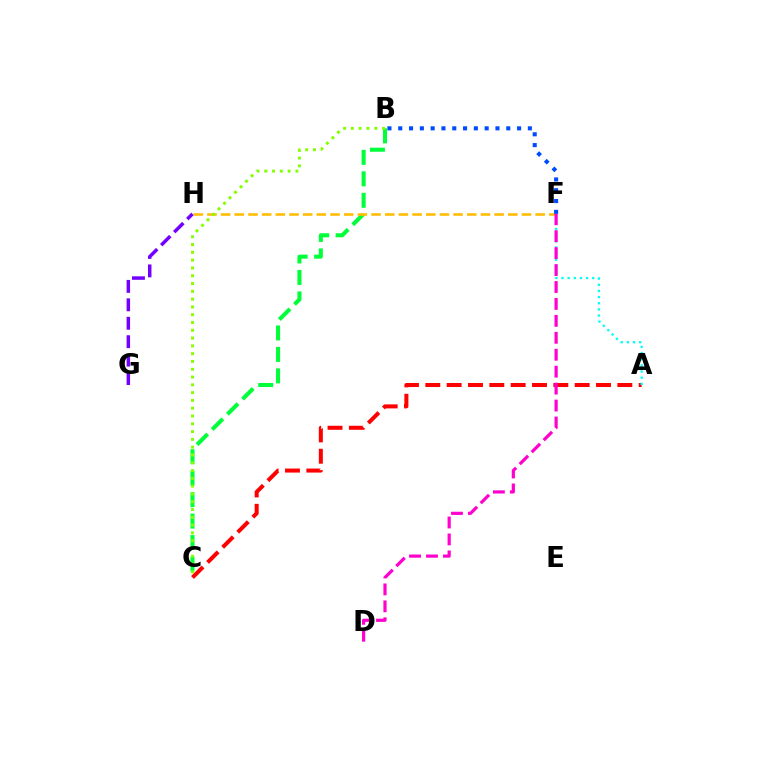{('A', 'C'): [{'color': '#ff0000', 'line_style': 'dashed', 'thickness': 2.9}], ('A', 'F'): [{'color': '#00fff6', 'line_style': 'dotted', 'thickness': 1.67}], ('B', 'C'): [{'color': '#00ff39', 'line_style': 'dashed', 'thickness': 2.92}, {'color': '#84ff00', 'line_style': 'dotted', 'thickness': 2.12}], ('F', 'H'): [{'color': '#ffbd00', 'line_style': 'dashed', 'thickness': 1.86}], ('B', 'F'): [{'color': '#004bff', 'line_style': 'dotted', 'thickness': 2.94}], ('D', 'F'): [{'color': '#ff00cf', 'line_style': 'dashed', 'thickness': 2.3}], ('G', 'H'): [{'color': '#7200ff', 'line_style': 'dashed', 'thickness': 2.5}]}